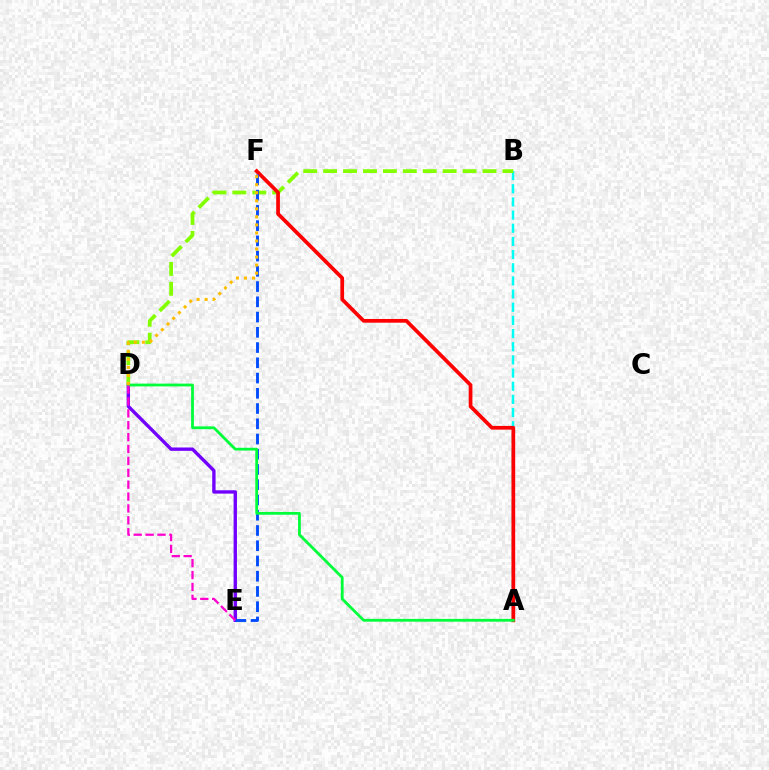{('A', 'B'): [{'color': '#00fff6', 'line_style': 'dashed', 'thickness': 1.79}], ('D', 'E'): [{'color': '#7200ff', 'line_style': 'solid', 'thickness': 2.42}, {'color': '#ff00cf', 'line_style': 'dashed', 'thickness': 1.61}], ('B', 'D'): [{'color': '#84ff00', 'line_style': 'dashed', 'thickness': 2.71}], ('A', 'F'): [{'color': '#ff0000', 'line_style': 'solid', 'thickness': 2.67}], ('E', 'F'): [{'color': '#004bff', 'line_style': 'dashed', 'thickness': 2.07}], ('A', 'D'): [{'color': '#00ff39', 'line_style': 'solid', 'thickness': 2.0}], ('D', 'F'): [{'color': '#ffbd00', 'line_style': 'dotted', 'thickness': 2.19}]}